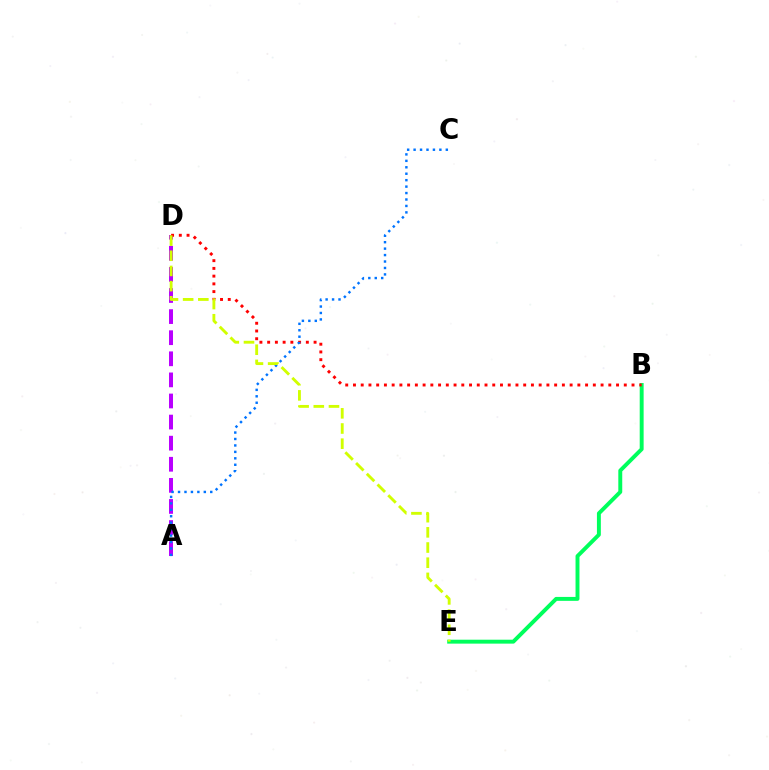{('A', 'D'): [{'color': '#b900ff', 'line_style': 'dashed', 'thickness': 2.87}], ('B', 'E'): [{'color': '#00ff5c', 'line_style': 'solid', 'thickness': 2.83}], ('B', 'D'): [{'color': '#ff0000', 'line_style': 'dotted', 'thickness': 2.1}], ('A', 'C'): [{'color': '#0074ff', 'line_style': 'dotted', 'thickness': 1.75}], ('D', 'E'): [{'color': '#d1ff00', 'line_style': 'dashed', 'thickness': 2.06}]}